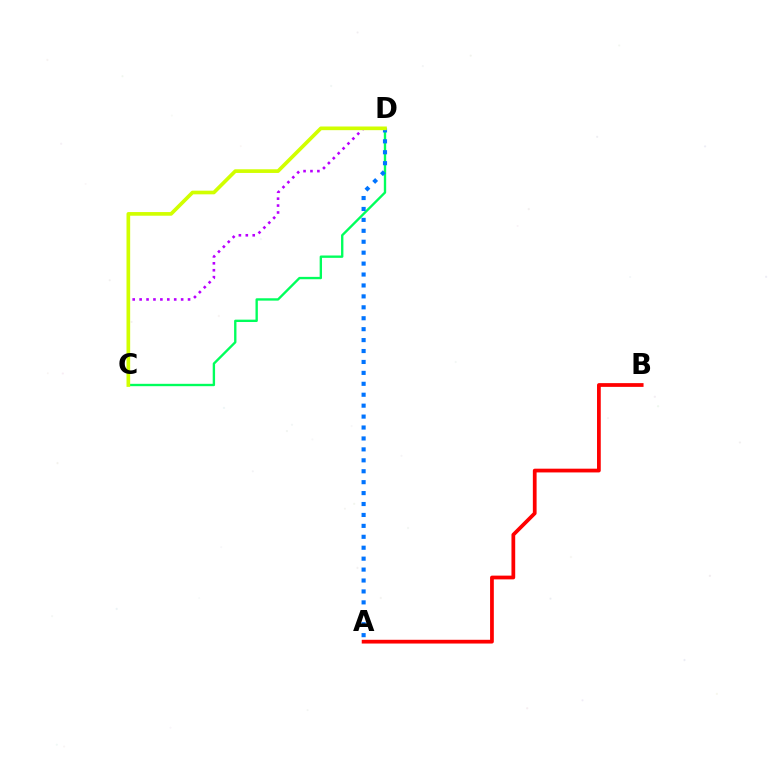{('C', 'D'): [{'color': '#00ff5c', 'line_style': 'solid', 'thickness': 1.7}, {'color': '#b900ff', 'line_style': 'dotted', 'thickness': 1.88}, {'color': '#d1ff00', 'line_style': 'solid', 'thickness': 2.64}], ('A', 'B'): [{'color': '#ff0000', 'line_style': 'solid', 'thickness': 2.7}], ('A', 'D'): [{'color': '#0074ff', 'line_style': 'dotted', 'thickness': 2.97}]}